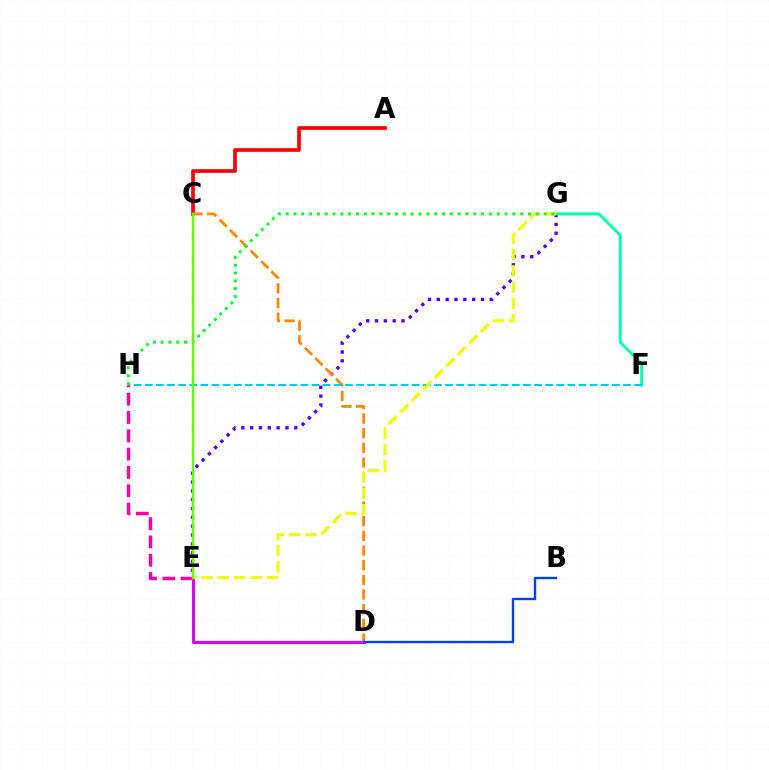{('E', 'G'): [{'color': '#4f00ff', 'line_style': 'dotted', 'thickness': 2.4}, {'color': '#eeff00', 'line_style': 'dashed', 'thickness': 2.21}], ('D', 'E'): [{'color': '#d600ff', 'line_style': 'solid', 'thickness': 2.24}], ('A', 'C'): [{'color': '#ff0000', 'line_style': 'solid', 'thickness': 2.64}], ('F', 'G'): [{'color': '#00ffaf', 'line_style': 'solid', 'thickness': 2.12}], ('C', 'D'): [{'color': '#ff8800', 'line_style': 'dashed', 'thickness': 1.99}], ('F', 'H'): [{'color': '#00c7ff', 'line_style': 'dashed', 'thickness': 1.51}], ('E', 'H'): [{'color': '#ff00a0', 'line_style': 'dashed', 'thickness': 2.49}], ('G', 'H'): [{'color': '#00ff27', 'line_style': 'dotted', 'thickness': 2.12}], ('C', 'E'): [{'color': '#66ff00', 'line_style': 'solid', 'thickness': 1.77}], ('B', 'D'): [{'color': '#003fff', 'line_style': 'solid', 'thickness': 1.7}]}